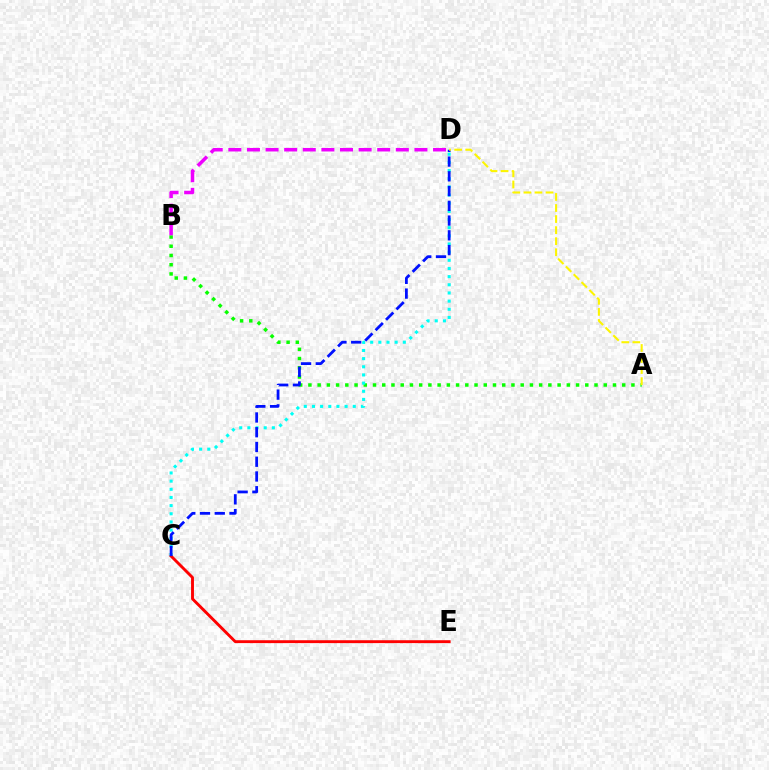{('A', 'B'): [{'color': '#08ff00', 'line_style': 'dotted', 'thickness': 2.51}], ('C', 'D'): [{'color': '#00fff6', 'line_style': 'dotted', 'thickness': 2.22}, {'color': '#0010ff', 'line_style': 'dashed', 'thickness': 2.0}], ('C', 'E'): [{'color': '#ff0000', 'line_style': 'solid', 'thickness': 2.08}], ('A', 'D'): [{'color': '#fcf500', 'line_style': 'dashed', 'thickness': 1.5}], ('B', 'D'): [{'color': '#ee00ff', 'line_style': 'dashed', 'thickness': 2.53}]}